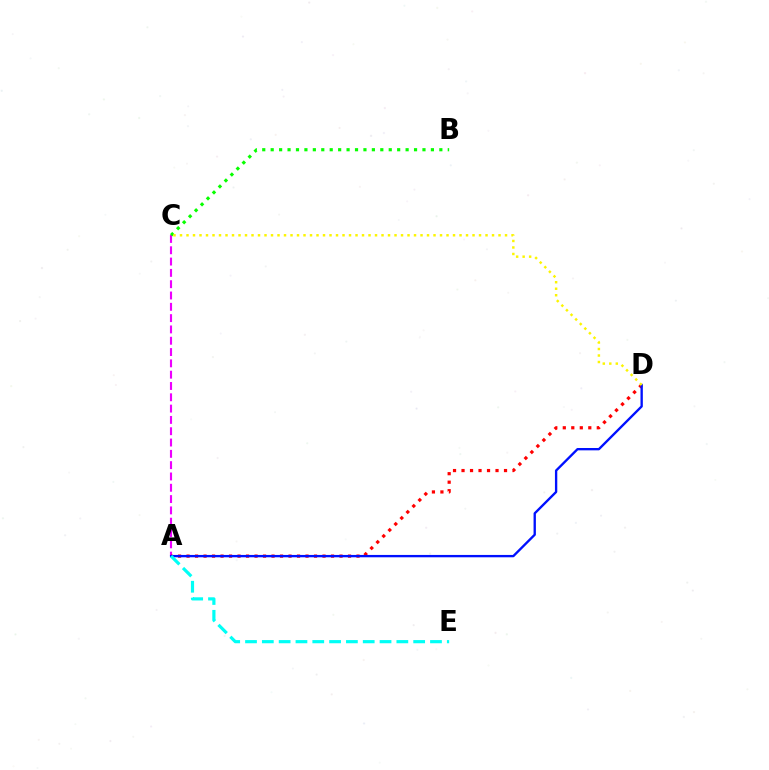{('A', 'C'): [{'color': '#ee00ff', 'line_style': 'dashed', 'thickness': 1.54}], ('B', 'C'): [{'color': '#08ff00', 'line_style': 'dotted', 'thickness': 2.29}], ('A', 'D'): [{'color': '#ff0000', 'line_style': 'dotted', 'thickness': 2.31}, {'color': '#0010ff', 'line_style': 'solid', 'thickness': 1.69}], ('A', 'E'): [{'color': '#00fff6', 'line_style': 'dashed', 'thickness': 2.28}], ('C', 'D'): [{'color': '#fcf500', 'line_style': 'dotted', 'thickness': 1.77}]}